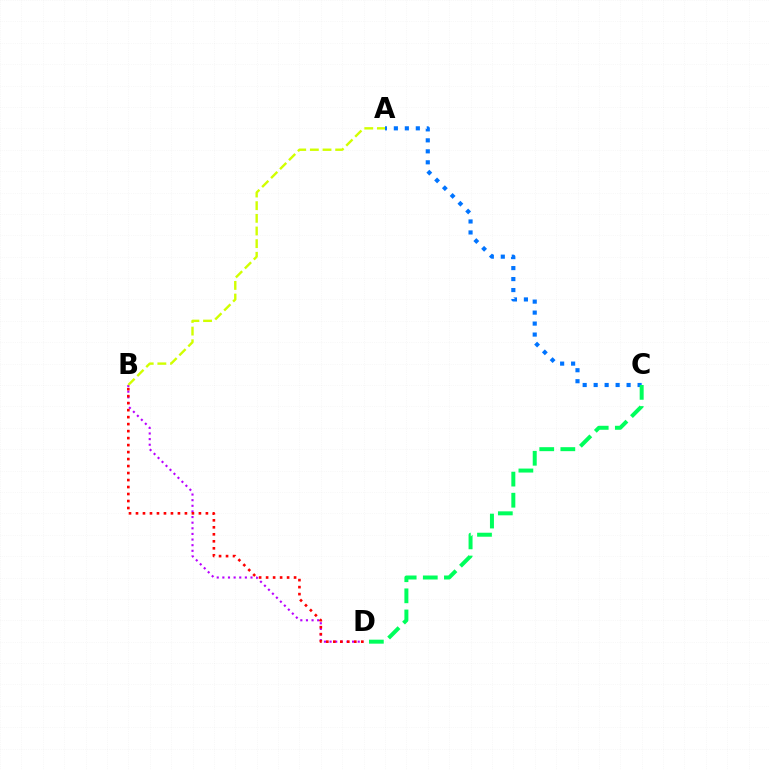{('B', 'D'): [{'color': '#b900ff', 'line_style': 'dotted', 'thickness': 1.53}, {'color': '#ff0000', 'line_style': 'dotted', 'thickness': 1.9}], ('A', 'C'): [{'color': '#0074ff', 'line_style': 'dotted', 'thickness': 2.98}], ('C', 'D'): [{'color': '#00ff5c', 'line_style': 'dashed', 'thickness': 2.87}], ('A', 'B'): [{'color': '#d1ff00', 'line_style': 'dashed', 'thickness': 1.72}]}